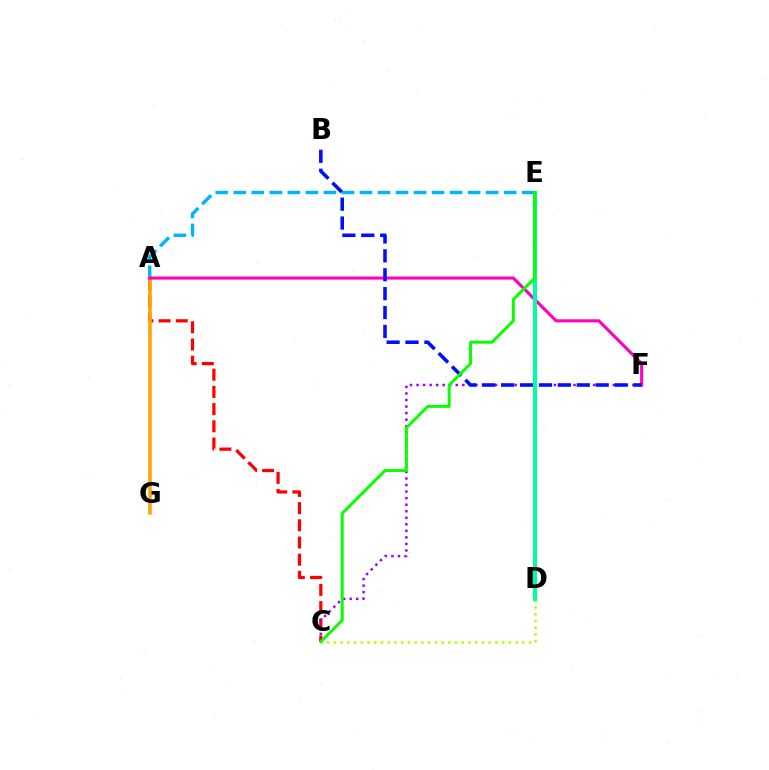{('A', 'C'): [{'color': '#ff0000', 'line_style': 'dashed', 'thickness': 2.34}], ('A', 'E'): [{'color': '#00b5ff', 'line_style': 'dashed', 'thickness': 2.45}], ('A', 'G'): [{'color': '#ffa500', 'line_style': 'solid', 'thickness': 2.55}], ('C', 'F'): [{'color': '#9b00ff', 'line_style': 'dotted', 'thickness': 1.78}], ('C', 'D'): [{'color': '#b3ff00', 'line_style': 'dotted', 'thickness': 1.83}], ('A', 'F'): [{'color': '#ff00bd', 'line_style': 'solid', 'thickness': 2.23}], ('B', 'F'): [{'color': '#0010ff', 'line_style': 'dashed', 'thickness': 2.57}], ('D', 'E'): [{'color': '#00ff9d', 'line_style': 'solid', 'thickness': 2.9}], ('C', 'E'): [{'color': '#08ff00', 'line_style': 'solid', 'thickness': 2.13}]}